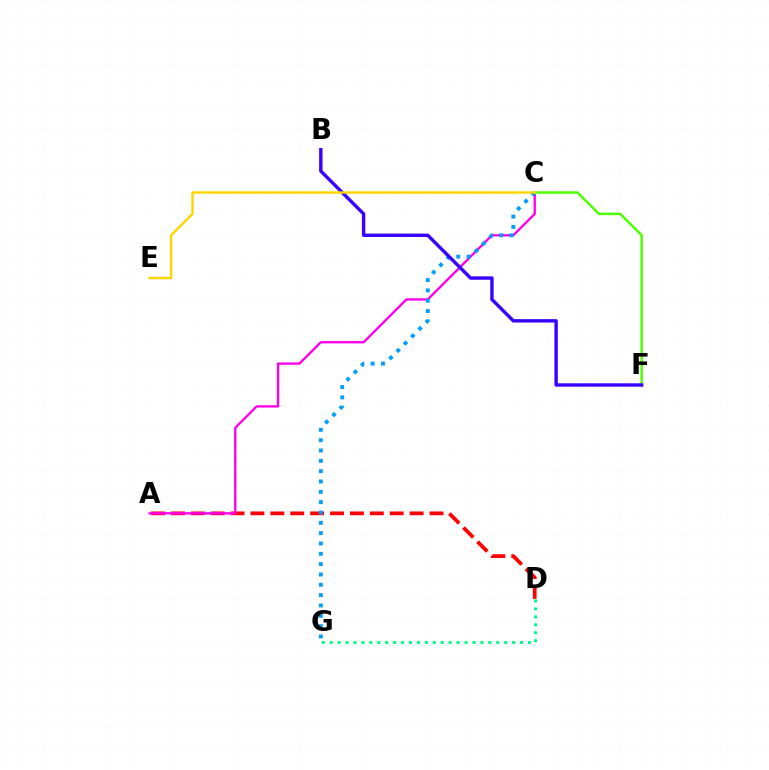{('A', 'D'): [{'color': '#ff0000', 'line_style': 'dashed', 'thickness': 2.7}], ('A', 'C'): [{'color': '#ff00ed', 'line_style': 'solid', 'thickness': 1.69}], ('C', 'G'): [{'color': '#009eff', 'line_style': 'dotted', 'thickness': 2.81}], ('D', 'G'): [{'color': '#00ff86', 'line_style': 'dotted', 'thickness': 2.15}], ('C', 'F'): [{'color': '#4fff00', 'line_style': 'solid', 'thickness': 1.78}], ('B', 'F'): [{'color': '#3700ff', 'line_style': 'solid', 'thickness': 2.44}], ('C', 'E'): [{'color': '#ffd500', 'line_style': 'solid', 'thickness': 1.74}]}